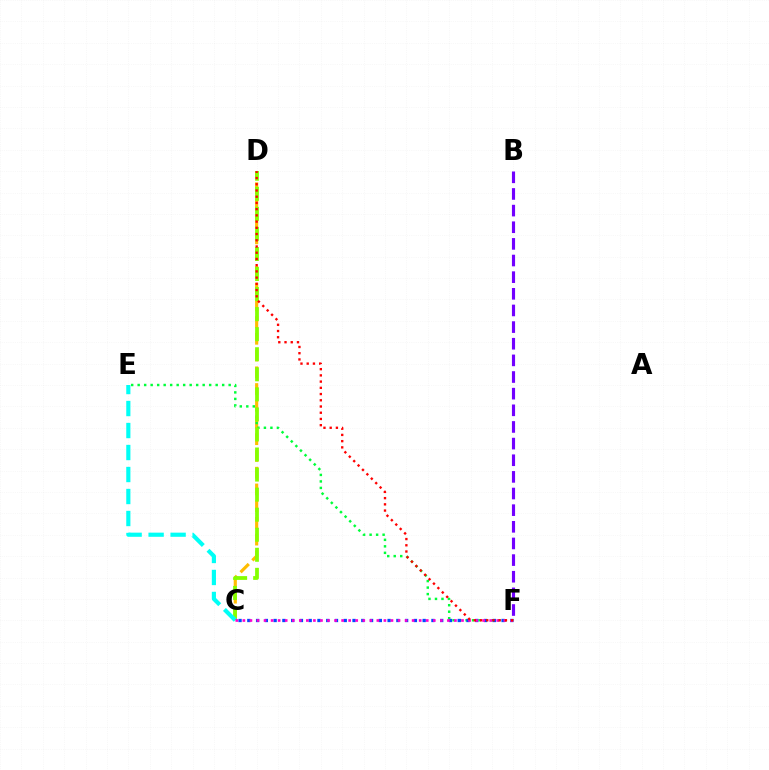{('C', 'D'): [{'color': '#ffbd00', 'line_style': 'dashed', 'thickness': 2.27}, {'color': '#84ff00', 'line_style': 'dashed', 'thickness': 2.72}], ('E', 'F'): [{'color': '#00ff39', 'line_style': 'dotted', 'thickness': 1.77}], ('B', 'F'): [{'color': '#7200ff', 'line_style': 'dashed', 'thickness': 2.26}], ('C', 'E'): [{'color': '#00fff6', 'line_style': 'dashed', 'thickness': 2.99}], ('C', 'F'): [{'color': '#004bff', 'line_style': 'dotted', 'thickness': 2.38}, {'color': '#ff00cf', 'line_style': 'dotted', 'thickness': 1.92}], ('D', 'F'): [{'color': '#ff0000', 'line_style': 'dotted', 'thickness': 1.69}]}